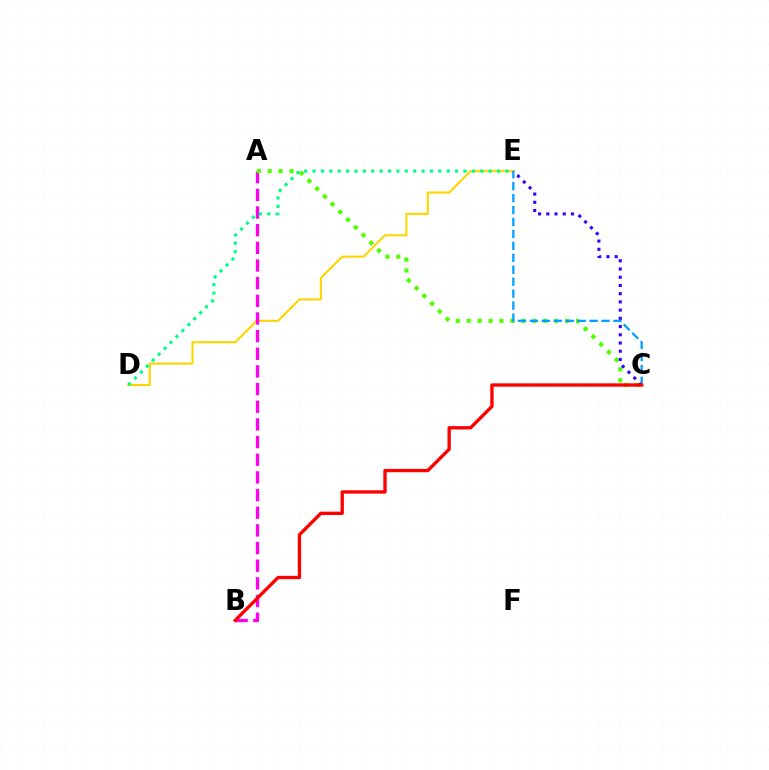{('D', 'E'): [{'color': '#ffd500', 'line_style': 'solid', 'thickness': 1.51}, {'color': '#00ff86', 'line_style': 'dotted', 'thickness': 2.28}], ('A', 'B'): [{'color': '#ff00ed', 'line_style': 'dashed', 'thickness': 2.4}], ('A', 'C'): [{'color': '#4fff00', 'line_style': 'dotted', 'thickness': 2.97}], ('C', 'E'): [{'color': '#3700ff', 'line_style': 'dotted', 'thickness': 2.23}, {'color': '#009eff', 'line_style': 'dashed', 'thickness': 1.62}], ('B', 'C'): [{'color': '#ff0000', 'line_style': 'solid', 'thickness': 2.4}]}